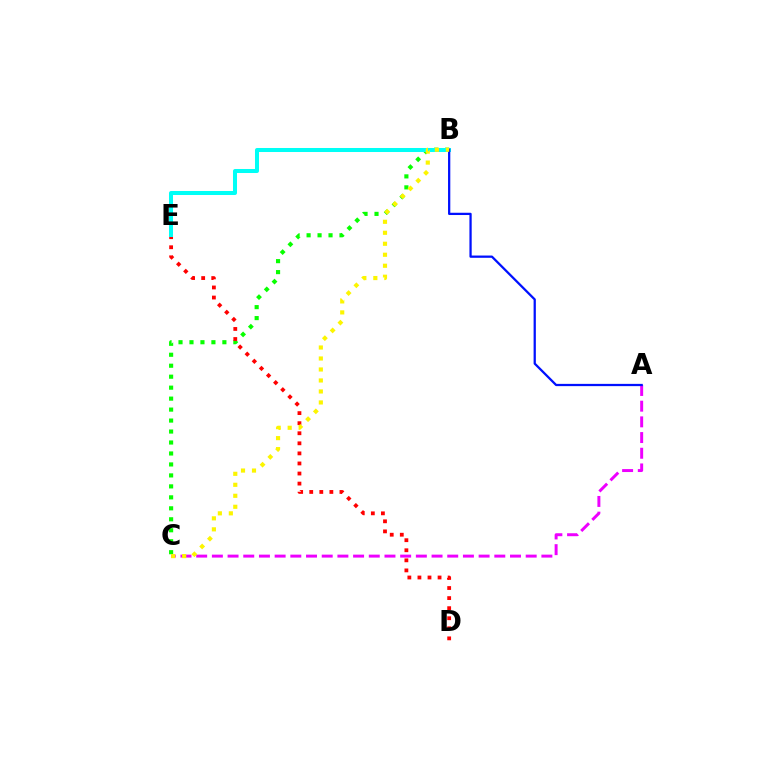{('B', 'C'): [{'color': '#08ff00', 'line_style': 'dotted', 'thickness': 2.98}, {'color': '#fcf500', 'line_style': 'dotted', 'thickness': 2.99}], ('D', 'E'): [{'color': '#ff0000', 'line_style': 'dotted', 'thickness': 2.74}], ('B', 'E'): [{'color': '#00fff6', 'line_style': 'solid', 'thickness': 2.89}], ('A', 'C'): [{'color': '#ee00ff', 'line_style': 'dashed', 'thickness': 2.13}], ('A', 'B'): [{'color': '#0010ff', 'line_style': 'solid', 'thickness': 1.63}]}